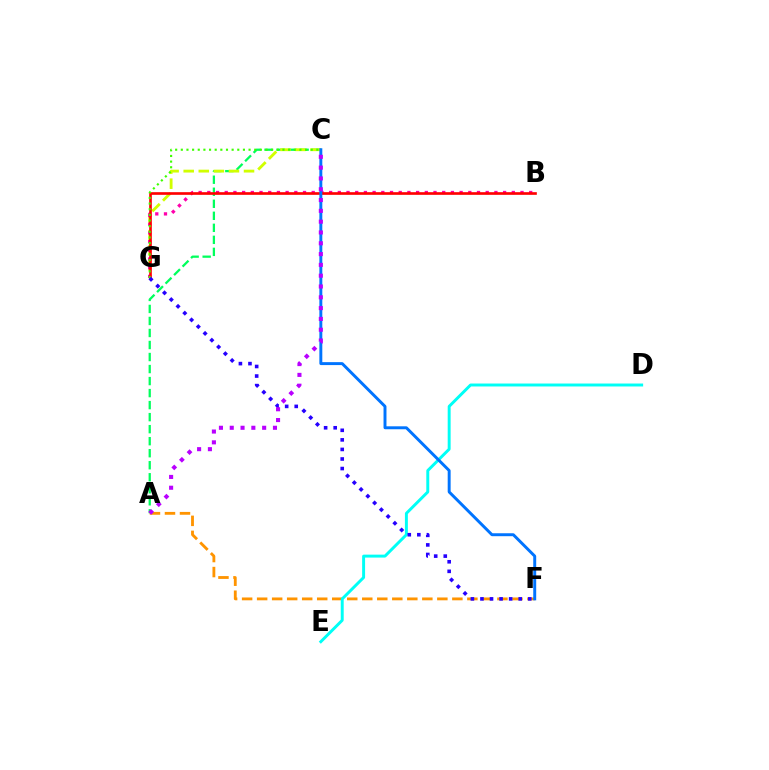{('A', 'C'): [{'color': '#00ff5c', 'line_style': 'dashed', 'thickness': 1.63}, {'color': '#b900ff', 'line_style': 'dotted', 'thickness': 2.94}], ('A', 'F'): [{'color': '#ff9400', 'line_style': 'dashed', 'thickness': 2.04}], ('D', 'E'): [{'color': '#00fff6', 'line_style': 'solid', 'thickness': 2.12}], ('C', 'G'): [{'color': '#d1ff00', 'line_style': 'dashed', 'thickness': 2.05}, {'color': '#3dff00', 'line_style': 'dotted', 'thickness': 1.53}], ('B', 'G'): [{'color': '#ff00ac', 'line_style': 'dotted', 'thickness': 2.36}, {'color': '#ff0000', 'line_style': 'solid', 'thickness': 1.91}], ('C', 'F'): [{'color': '#0074ff', 'line_style': 'solid', 'thickness': 2.12}], ('F', 'G'): [{'color': '#2500ff', 'line_style': 'dotted', 'thickness': 2.6}]}